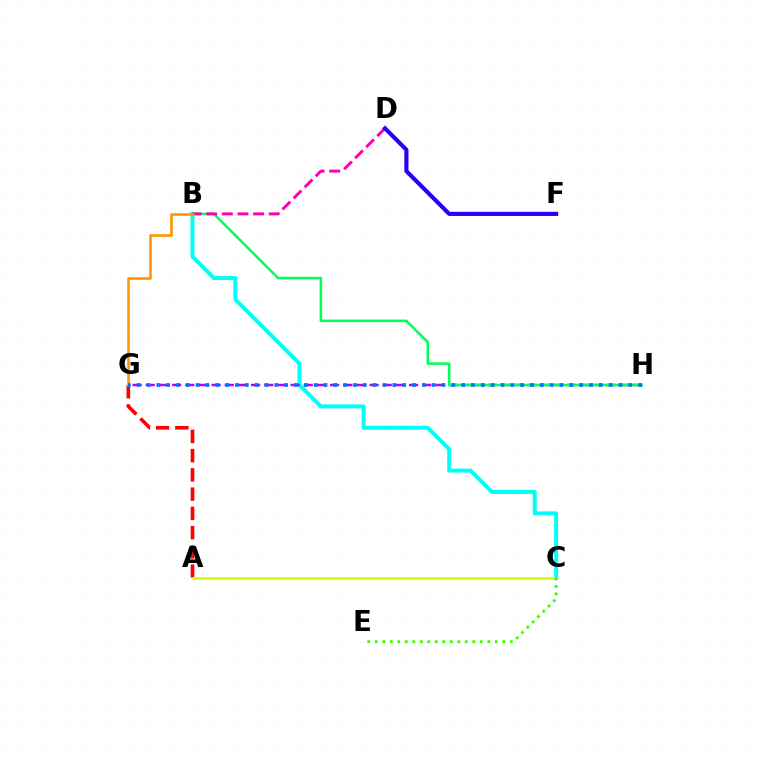{('B', 'C'): [{'color': '#00fff6', 'line_style': 'solid', 'thickness': 2.85}], ('G', 'H'): [{'color': '#b900ff', 'line_style': 'dashed', 'thickness': 1.79}, {'color': '#0074ff', 'line_style': 'dotted', 'thickness': 2.67}], ('B', 'H'): [{'color': '#00ff5c', 'line_style': 'solid', 'thickness': 1.84}], ('B', 'D'): [{'color': '#ff00ac', 'line_style': 'dashed', 'thickness': 2.12}], ('D', 'F'): [{'color': '#2500ff', 'line_style': 'solid', 'thickness': 2.97}], ('A', 'G'): [{'color': '#ff0000', 'line_style': 'dashed', 'thickness': 2.62}], ('B', 'G'): [{'color': '#ff9400', 'line_style': 'solid', 'thickness': 1.87}], ('A', 'C'): [{'color': '#d1ff00', 'line_style': 'solid', 'thickness': 1.9}], ('C', 'E'): [{'color': '#3dff00', 'line_style': 'dotted', 'thickness': 2.04}]}